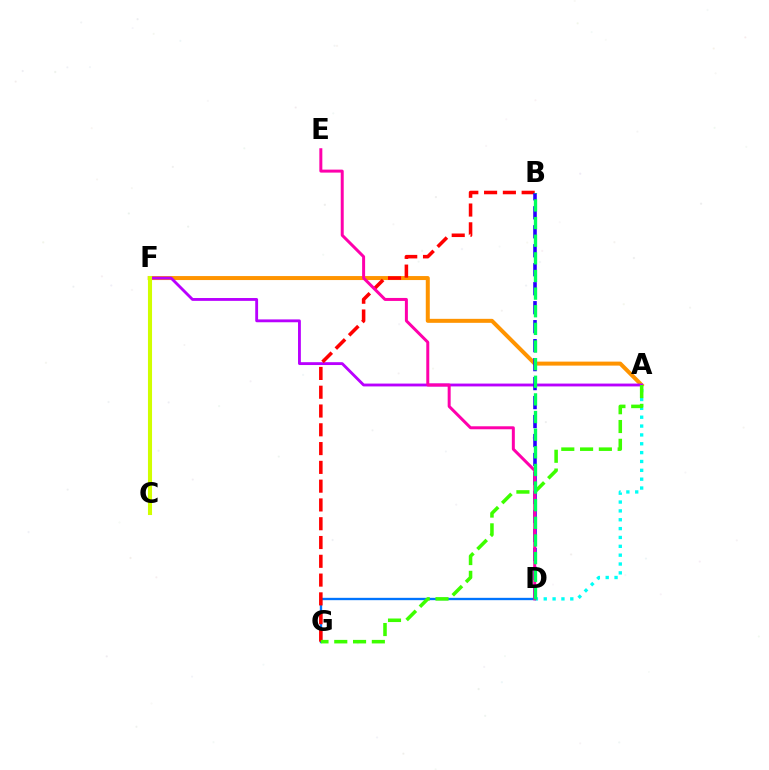{('D', 'G'): [{'color': '#0074ff', 'line_style': 'solid', 'thickness': 1.69}], ('A', 'D'): [{'color': '#00fff6', 'line_style': 'dotted', 'thickness': 2.41}], ('A', 'F'): [{'color': '#ff9400', 'line_style': 'solid', 'thickness': 2.88}, {'color': '#b900ff', 'line_style': 'solid', 'thickness': 2.05}], ('B', 'G'): [{'color': '#ff0000', 'line_style': 'dashed', 'thickness': 2.55}], ('C', 'F'): [{'color': '#d1ff00', 'line_style': 'solid', 'thickness': 2.94}], ('B', 'D'): [{'color': '#2500ff', 'line_style': 'dashed', 'thickness': 2.58}, {'color': '#00ff5c', 'line_style': 'dashed', 'thickness': 2.4}], ('D', 'E'): [{'color': '#ff00ac', 'line_style': 'solid', 'thickness': 2.15}], ('A', 'G'): [{'color': '#3dff00', 'line_style': 'dashed', 'thickness': 2.55}]}